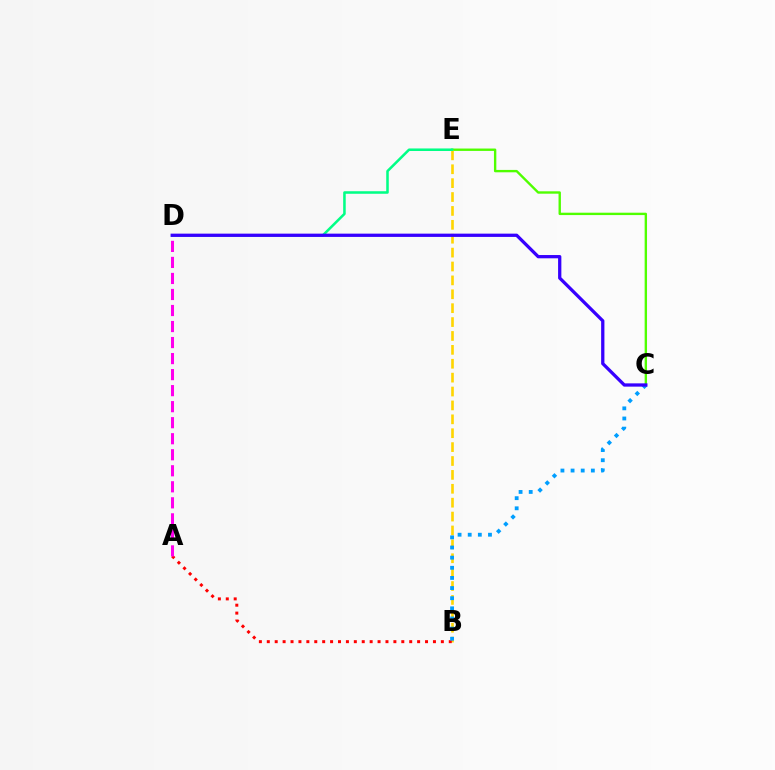{('C', 'E'): [{'color': '#4fff00', 'line_style': 'solid', 'thickness': 1.71}], ('B', 'E'): [{'color': '#ffd500', 'line_style': 'dashed', 'thickness': 1.89}], ('A', 'B'): [{'color': '#ff0000', 'line_style': 'dotted', 'thickness': 2.15}], ('D', 'E'): [{'color': '#00ff86', 'line_style': 'solid', 'thickness': 1.83}], ('B', 'C'): [{'color': '#009eff', 'line_style': 'dotted', 'thickness': 2.75}], ('A', 'D'): [{'color': '#ff00ed', 'line_style': 'dashed', 'thickness': 2.18}], ('C', 'D'): [{'color': '#3700ff', 'line_style': 'solid', 'thickness': 2.36}]}